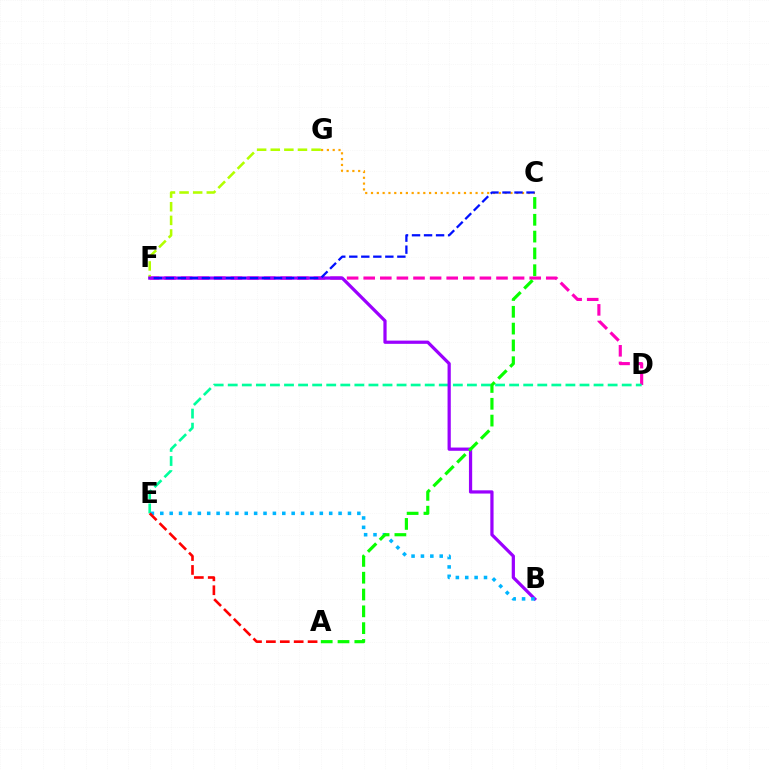{('C', 'G'): [{'color': '#ffa500', 'line_style': 'dotted', 'thickness': 1.58}], ('D', 'F'): [{'color': '#ff00bd', 'line_style': 'dashed', 'thickness': 2.25}], ('D', 'E'): [{'color': '#00ff9d', 'line_style': 'dashed', 'thickness': 1.91}], ('F', 'G'): [{'color': '#b3ff00', 'line_style': 'dashed', 'thickness': 1.85}], ('B', 'F'): [{'color': '#9b00ff', 'line_style': 'solid', 'thickness': 2.32}], ('B', 'E'): [{'color': '#00b5ff', 'line_style': 'dotted', 'thickness': 2.55}], ('C', 'F'): [{'color': '#0010ff', 'line_style': 'dashed', 'thickness': 1.63}], ('A', 'C'): [{'color': '#08ff00', 'line_style': 'dashed', 'thickness': 2.28}], ('A', 'E'): [{'color': '#ff0000', 'line_style': 'dashed', 'thickness': 1.89}]}